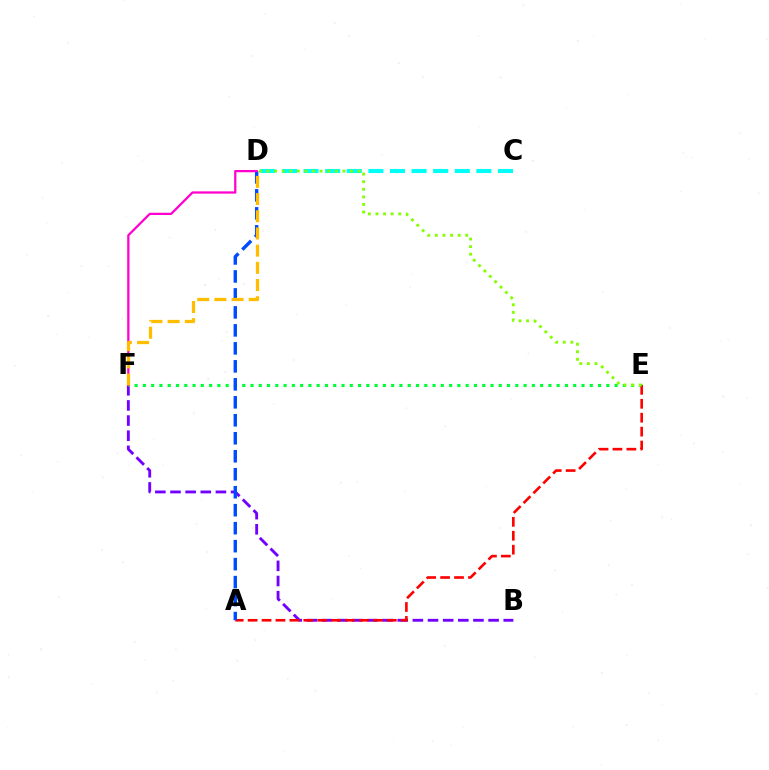{('B', 'F'): [{'color': '#7200ff', 'line_style': 'dashed', 'thickness': 2.06}], ('E', 'F'): [{'color': '#00ff39', 'line_style': 'dotted', 'thickness': 2.25}], ('C', 'D'): [{'color': '#00fff6', 'line_style': 'dashed', 'thickness': 2.93}], ('A', 'E'): [{'color': '#ff0000', 'line_style': 'dashed', 'thickness': 1.89}], ('A', 'D'): [{'color': '#004bff', 'line_style': 'dashed', 'thickness': 2.44}], ('D', 'F'): [{'color': '#ff00cf', 'line_style': 'solid', 'thickness': 1.63}, {'color': '#ffbd00', 'line_style': 'dashed', 'thickness': 2.34}], ('D', 'E'): [{'color': '#84ff00', 'line_style': 'dotted', 'thickness': 2.06}]}